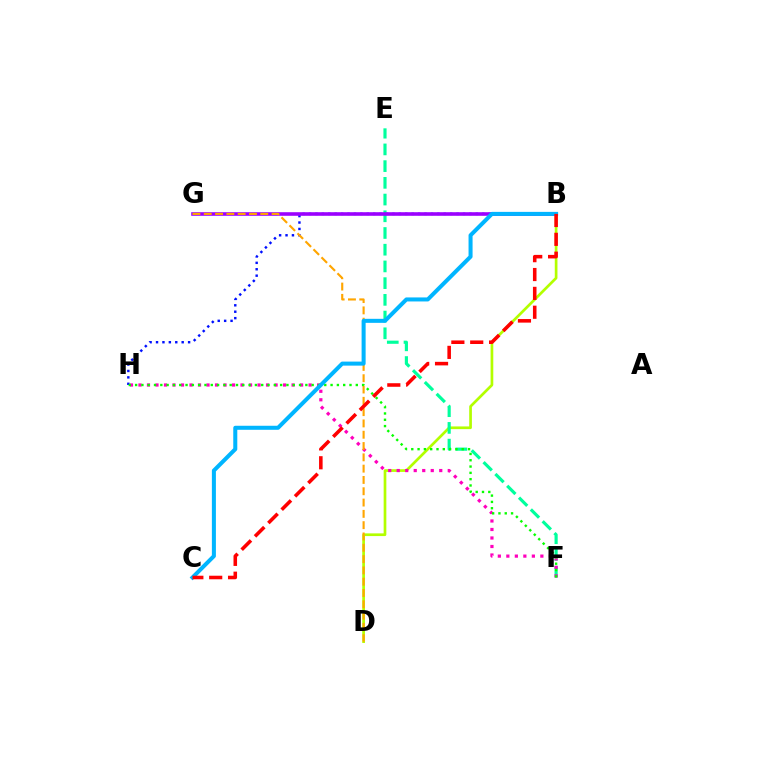{('B', 'D'): [{'color': '#b3ff00', 'line_style': 'solid', 'thickness': 1.94}], ('B', 'H'): [{'color': '#0010ff', 'line_style': 'dotted', 'thickness': 1.74}], ('E', 'F'): [{'color': '#00ff9d', 'line_style': 'dashed', 'thickness': 2.27}], ('B', 'G'): [{'color': '#9b00ff', 'line_style': 'solid', 'thickness': 2.59}], ('F', 'H'): [{'color': '#ff00bd', 'line_style': 'dotted', 'thickness': 2.31}, {'color': '#08ff00', 'line_style': 'dotted', 'thickness': 1.71}], ('D', 'G'): [{'color': '#ffa500', 'line_style': 'dashed', 'thickness': 1.54}], ('B', 'C'): [{'color': '#00b5ff', 'line_style': 'solid', 'thickness': 2.9}, {'color': '#ff0000', 'line_style': 'dashed', 'thickness': 2.56}]}